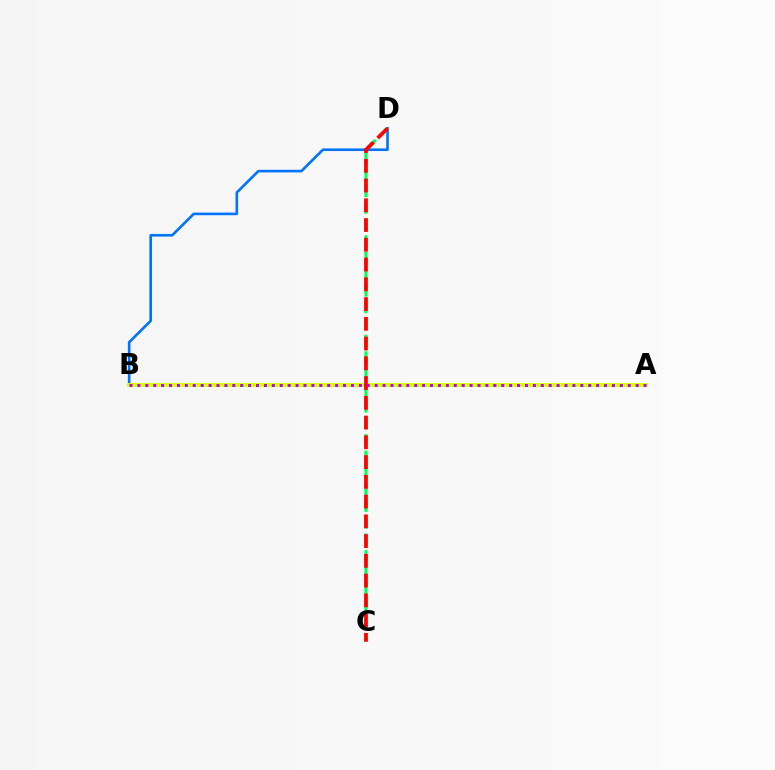{('B', 'D'): [{'color': '#0074ff', 'line_style': 'solid', 'thickness': 1.9}], ('C', 'D'): [{'color': '#00ff5c', 'line_style': 'dashed', 'thickness': 2.25}, {'color': '#ff0000', 'line_style': 'dashed', 'thickness': 2.68}], ('A', 'B'): [{'color': '#d1ff00', 'line_style': 'solid', 'thickness': 2.83}, {'color': '#b900ff', 'line_style': 'dotted', 'thickness': 2.15}]}